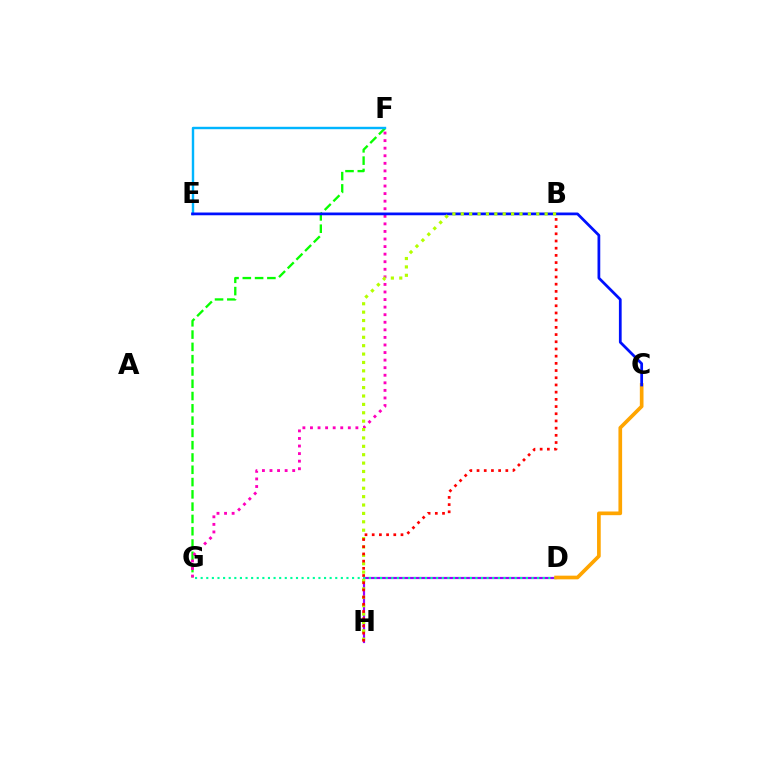{('F', 'G'): [{'color': '#08ff00', 'line_style': 'dashed', 'thickness': 1.67}, {'color': '#ff00bd', 'line_style': 'dotted', 'thickness': 2.06}], ('E', 'F'): [{'color': '#00b5ff', 'line_style': 'solid', 'thickness': 1.74}], ('D', 'H'): [{'color': '#9b00ff', 'line_style': 'solid', 'thickness': 1.58}], ('D', 'G'): [{'color': '#00ff9d', 'line_style': 'dotted', 'thickness': 1.52}], ('C', 'D'): [{'color': '#ffa500', 'line_style': 'solid', 'thickness': 2.65}], ('C', 'E'): [{'color': '#0010ff', 'line_style': 'solid', 'thickness': 1.98}], ('B', 'H'): [{'color': '#b3ff00', 'line_style': 'dotted', 'thickness': 2.28}, {'color': '#ff0000', 'line_style': 'dotted', 'thickness': 1.96}]}